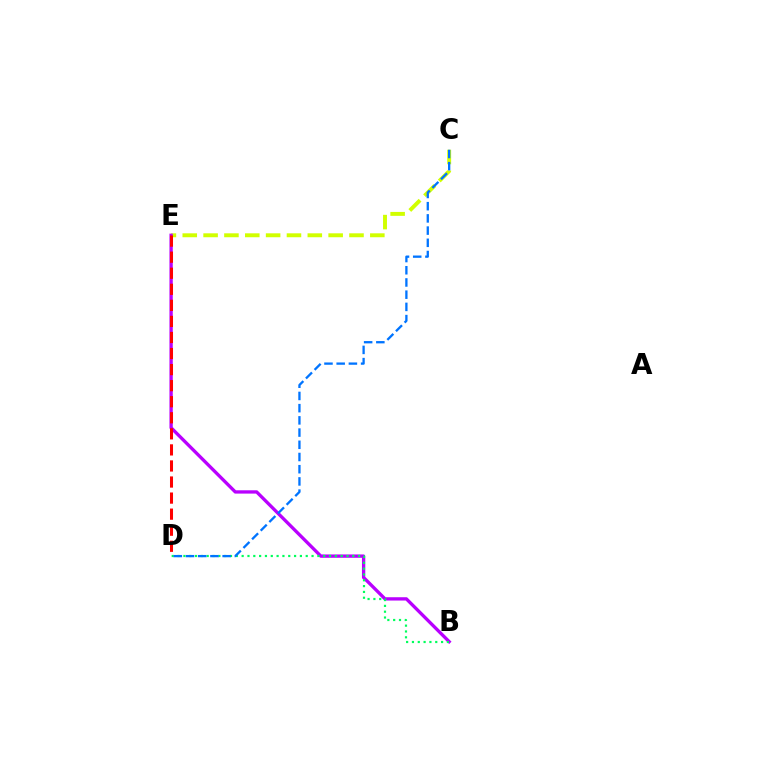{('C', 'E'): [{'color': '#d1ff00', 'line_style': 'dashed', 'thickness': 2.83}], ('B', 'E'): [{'color': '#b900ff', 'line_style': 'solid', 'thickness': 2.39}], ('B', 'D'): [{'color': '#00ff5c', 'line_style': 'dotted', 'thickness': 1.58}], ('D', 'E'): [{'color': '#ff0000', 'line_style': 'dashed', 'thickness': 2.18}], ('C', 'D'): [{'color': '#0074ff', 'line_style': 'dashed', 'thickness': 1.66}]}